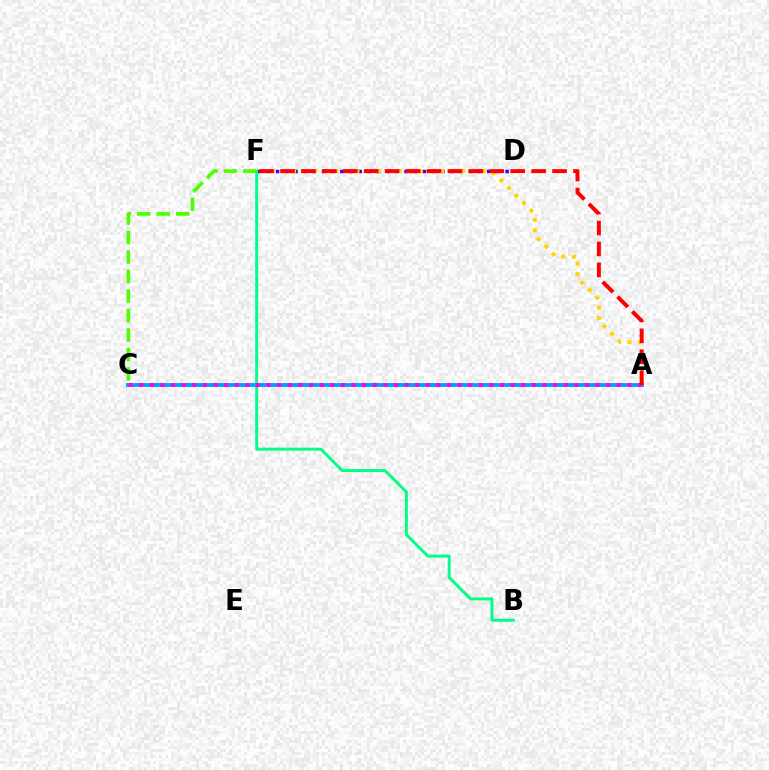{('D', 'F'): [{'color': '#3700ff', 'line_style': 'dotted', 'thickness': 2.49}], ('B', 'F'): [{'color': '#00ff86', 'line_style': 'solid', 'thickness': 2.13}], ('A', 'F'): [{'color': '#ffd500', 'line_style': 'dotted', 'thickness': 2.87}, {'color': '#ff0000', 'line_style': 'dashed', 'thickness': 2.84}], ('A', 'C'): [{'color': '#009eff', 'line_style': 'solid', 'thickness': 2.76}, {'color': '#ff00ed', 'line_style': 'dotted', 'thickness': 2.88}], ('C', 'F'): [{'color': '#4fff00', 'line_style': 'dashed', 'thickness': 2.65}]}